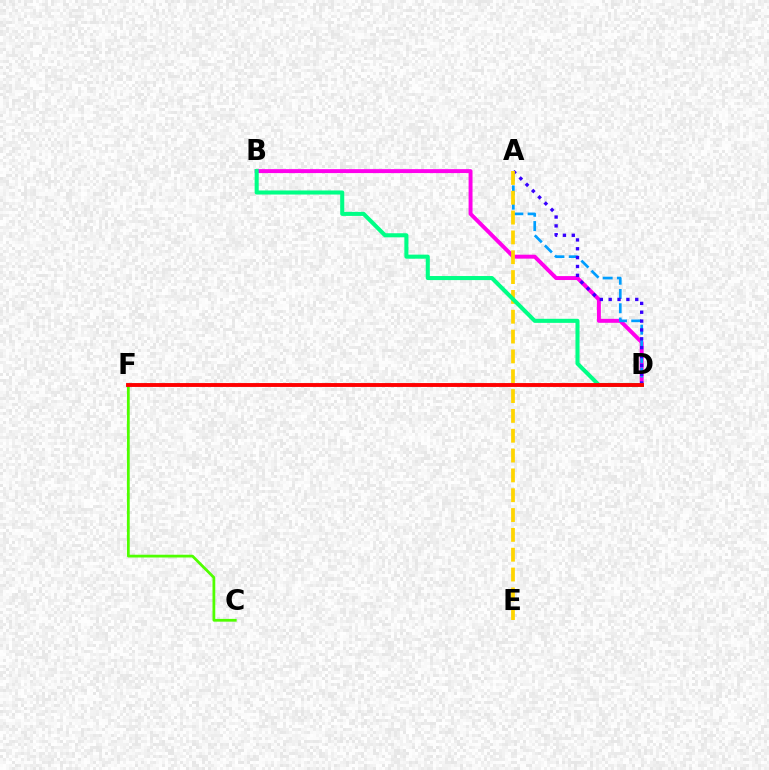{('B', 'D'): [{'color': '#ff00ed', 'line_style': 'solid', 'thickness': 2.83}, {'color': '#00ff86', 'line_style': 'solid', 'thickness': 2.92}], ('C', 'F'): [{'color': '#4fff00', 'line_style': 'solid', 'thickness': 1.99}], ('A', 'D'): [{'color': '#009eff', 'line_style': 'dashed', 'thickness': 1.94}, {'color': '#3700ff', 'line_style': 'dotted', 'thickness': 2.41}], ('A', 'E'): [{'color': '#ffd500', 'line_style': 'dashed', 'thickness': 2.69}], ('D', 'F'): [{'color': '#ff0000', 'line_style': 'solid', 'thickness': 2.79}]}